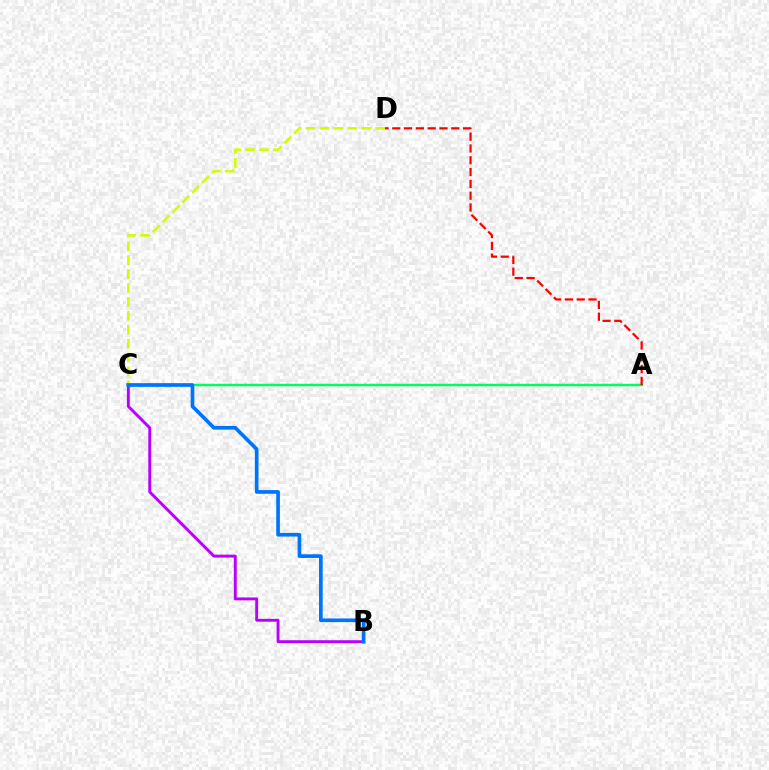{('B', 'C'): [{'color': '#b900ff', 'line_style': 'solid', 'thickness': 2.08}, {'color': '#0074ff', 'line_style': 'solid', 'thickness': 2.65}], ('C', 'D'): [{'color': '#d1ff00', 'line_style': 'dashed', 'thickness': 1.89}], ('A', 'C'): [{'color': '#00ff5c', 'line_style': 'solid', 'thickness': 1.77}], ('A', 'D'): [{'color': '#ff0000', 'line_style': 'dashed', 'thickness': 1.6}]}